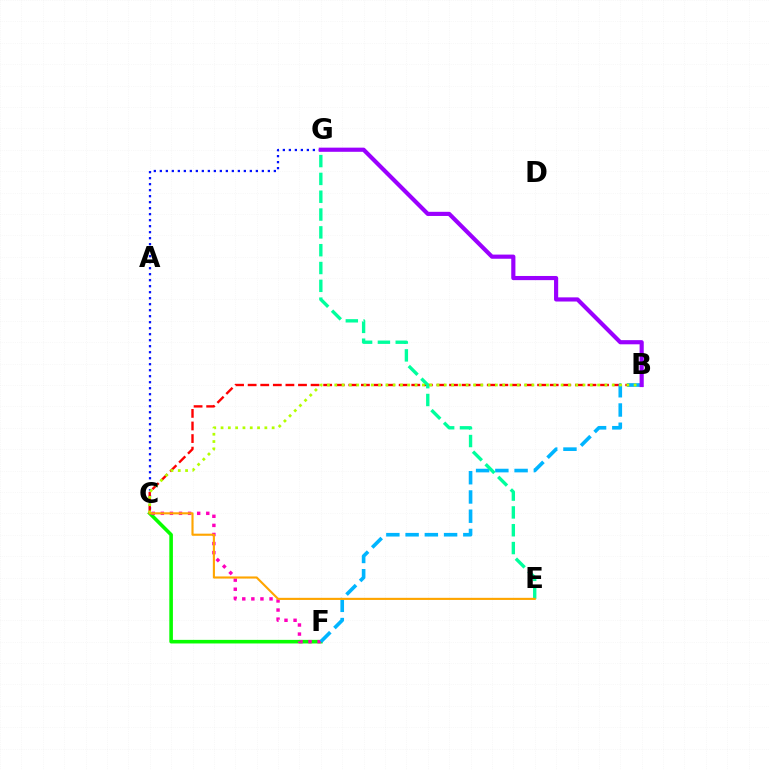{('C', 'G'): [{'color': '#0010ff', 'line_style': 'dotted', 'thickness': 1.63}], ('C', 'F'): [{'color': '#08ff00', 'line_style': 'solid', 'thickness': 2.59}, {'color': '#ff00bd', 'line_style': 'dotted', 'thickness': 2.47}], ('B', 'C'): [{'color': '#ff0000', 'line_style': 'dashed', 'thickness': 1.71}, {'color': '#b3ff00', 'line_style': 'dotted', 'thickness': 1.98}], ('B', 'F'): [{'color': '#00b5ff', 'line_style': 'dashed', 'thickness': 2.61}], ('E', 'G'): [{'color': '#00ff9d', 'line_style': 'dashed', 'thickness': 2.42}], ('C', 'E'): [{'color': '#ffa500', 'line_style': 'solid', 'thickness': 1.53}], ('B', 'G'): [{'color': '#9b00ff', 'line_style': 'solid', 'thickness': 2.99}]}